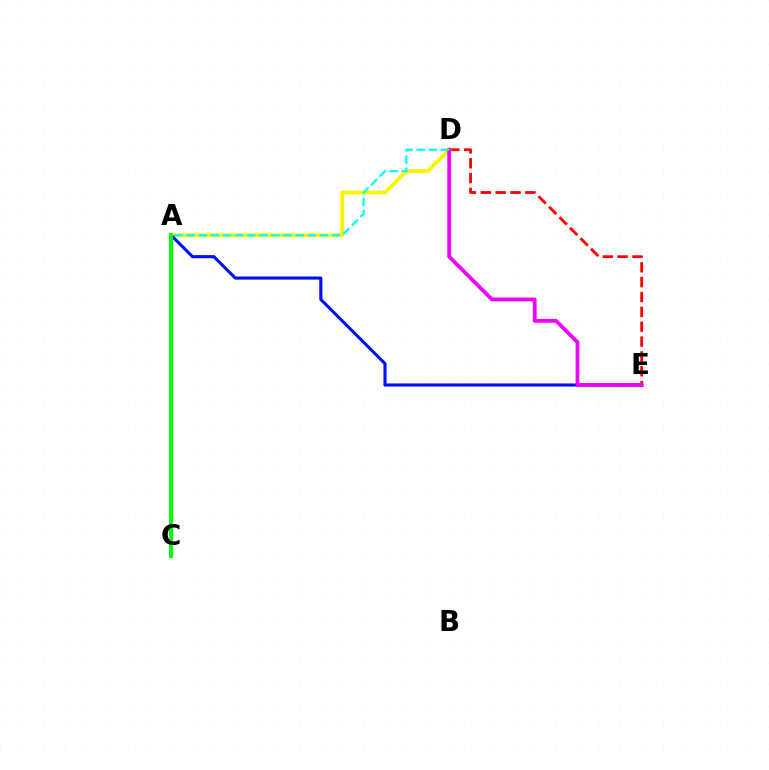{('D', 'E'): [{'color': '#ff0000', 'line_style': 'dashed', 'thickness': 2.02}, {'color': '#ee00ff', 'line_style': 'solid', 'thickness': 2.72}], ('A', 'D'): [{'color': '#fcf500', 'line_style': 'solid', 'thickness': 2.77}, {'color': '#00fff6', 'line_style': 'dashed', 'thickness': 1.64}], ('A', 'E'): [{'color': '#0010ff', 'line_style': 'solid', 'thickness': 2.25}], ('A', 'C'): [{'color': '#08ff00', 'line_style': 'solid', 'thickness': 2.86}]}